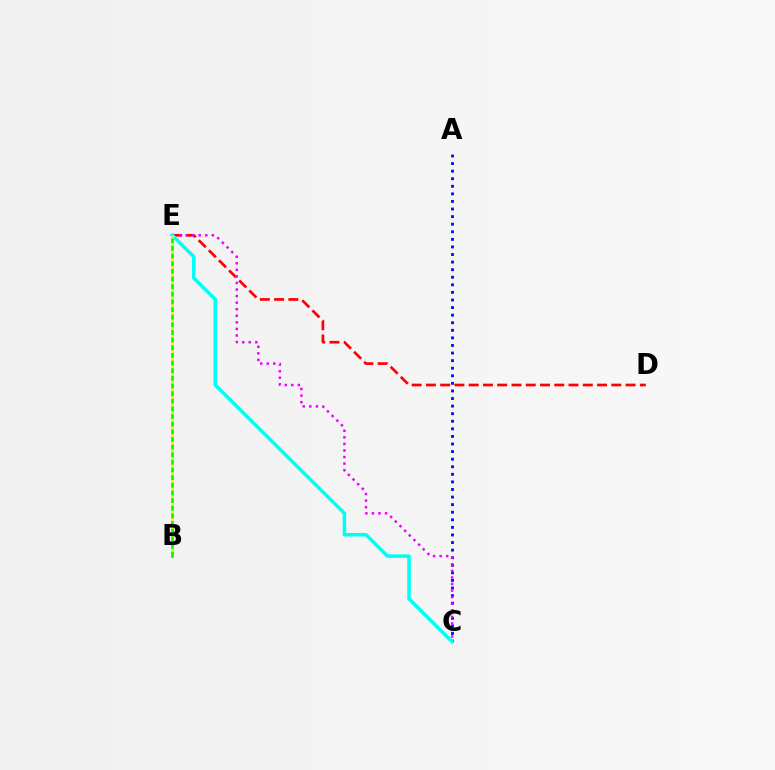{('A', 'C'): [{'color': '#0010ff', 'line_style': 'dotted', 'thickness': 2.06}], ('D', 'E'): [{'color': '#ff0000', 'line_style': 'dashed', 'thickness': 1.94}], ('C', 'E'): [{'color': '#ee00ff', 'line_style': 'dotted', 'thickness': 1.78}, {'color': '#00fff6', 'line_style': 'solid', 'thickness': 2.56}], ('B', 'E'): [{'color': '#08ff00', 'line_style': 'solid', 'thickness': 2.02}, {'color': '#fcf500', 'line_style': 'dotted', 'thickness': 2.08}]}